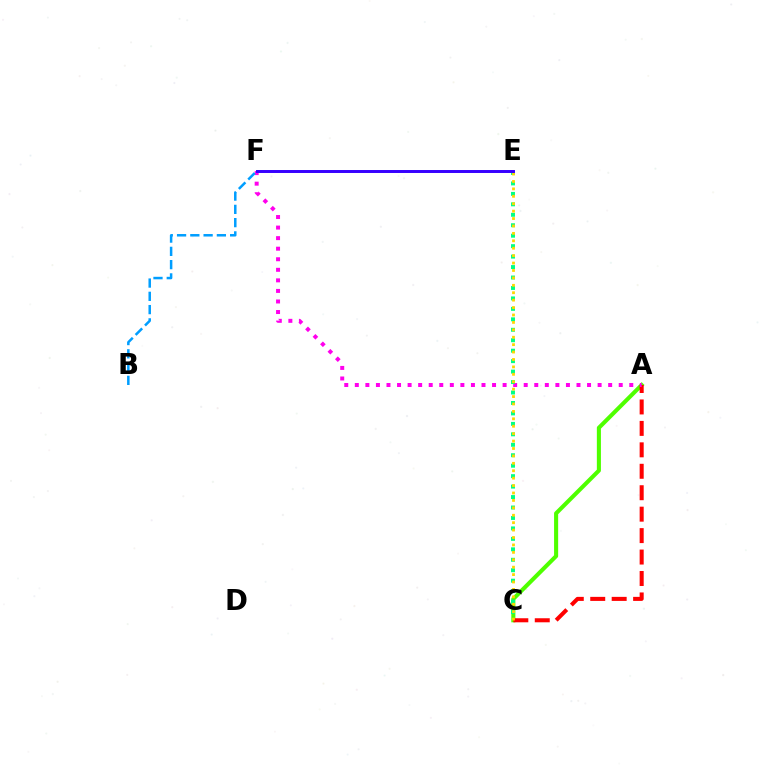{('A', 'C'): [{'color': '#4fff00', 'line_style': 'solid', 'thickness': 2.94}, {'color': '#ff0000', 'line_style': 'dashed', 'thickness': 2.91}], ('A', 'F'): [{'color': '#ff00ed', 'line_style': 'dotted', 'thickness': 2.87}], ('B', 'F'): [{'color': '#009eff', 'line_style': 'dashed', 'thickness': 1.8}], ('C', 'E'): [{'color': '#00ff86', 'line_style': 'dotted', 'thickness': 2.84}, {'color': '#ffd500', 'line_style': 'dotted', 'thickness': 2.02}], ('E', 'F'): [{'color': '#3700ff', 'line_style': 'solid', 'thickness': 2.13}]}